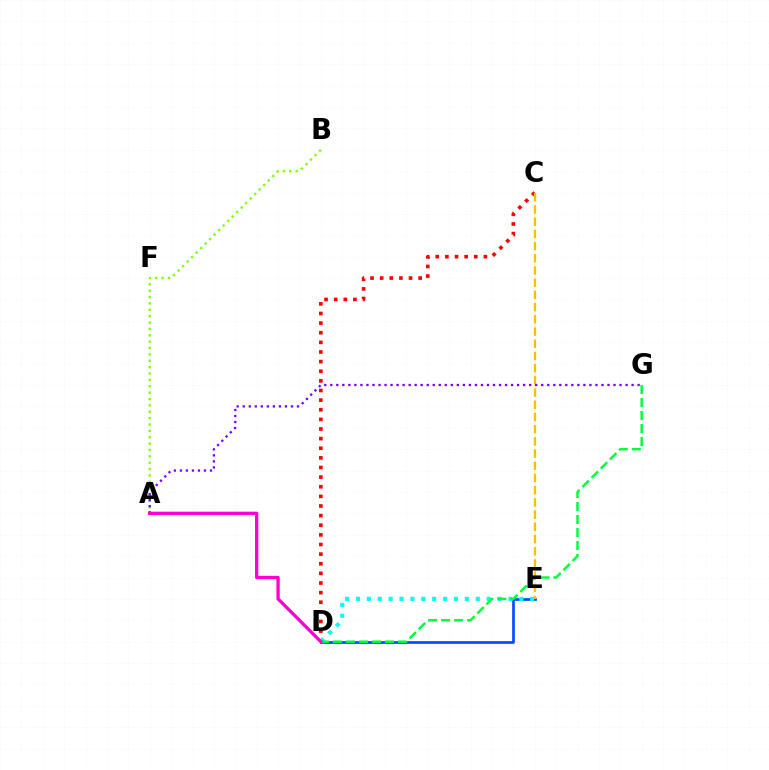{('D', 'E'): [{'color': '#004bff', 'line_style': 'solid', 'thickness': 1.94}, {'color': '#00fff6', 'line_style': 'dotted', 'thickness': 2.96}], ('C', 'D'): [{'color': '#ff0000', 'line_style': 'dotted', 'thickness': 2.62}], ('C', 'E'): [{'color': '#ffbd00', 'line_style': 'dashed', 'thickness': 1.66}], ('A', 'B'): [{'color': '#84ff00', 'line_style': 'dotted', 'thickness': 1.73}], ('D', 'G'): [{'color': '#00ff39', 'line_style': 'dashed', 'thickness': 1.77}], ('A', 'G'): [{'color': '#7200ff', 'line_style': 'dotted', 'thickness': 1.64}], ('A', 'D'): [{'color': '#ff00cf', 'line_style': 'solid', 'thickness': 2.37}]}